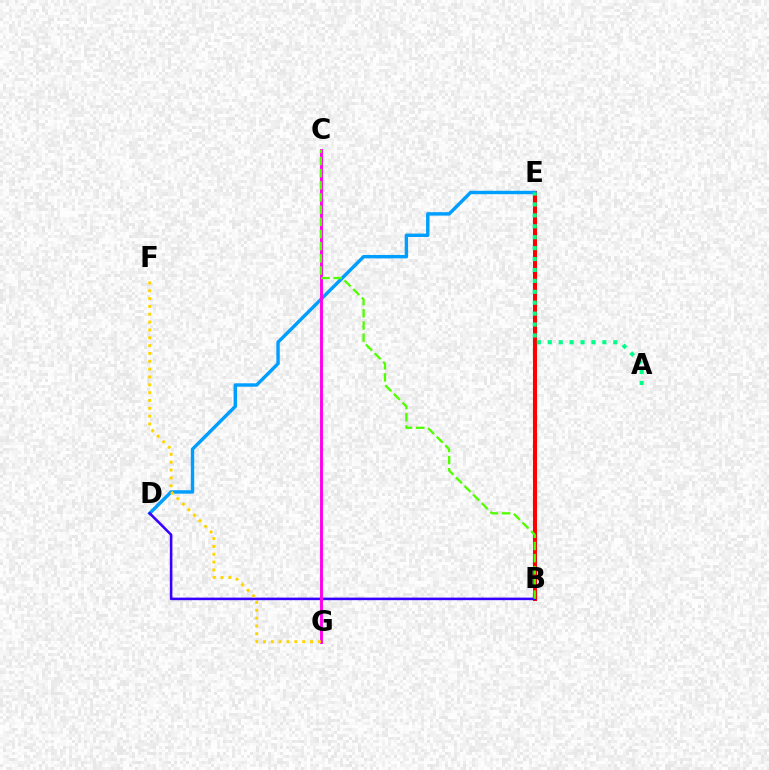{('B', 'E'): [{'color': '#ff0000', 'line_style': 'solid', 'thickness': 2.93}], ('D', 'E'): [{'color': '#009eff', 'line_style': 'solid', 'thickness': 2.46}], ('B', 'D'): [{'color': '#3700ff', 'line_style': 'solid', 'thickness': 1.85}], ('A', 'E'): [{'color': '#00ff86', 'line_style': 'dotted', 'thickness': 2.97}], ('C', 'G'): [{'color': '#ff00ed', 'line_style': 'solid', 'thickness': 2.09}], ('F', 'G'): [{'color': '#ffd500', 'line_style': 'dotted', 'thickness': 2.13}], ('B', 'C'): [{'color': '#4fff00', 'line_style': 'dashed', 'thickness': 1.65}]}